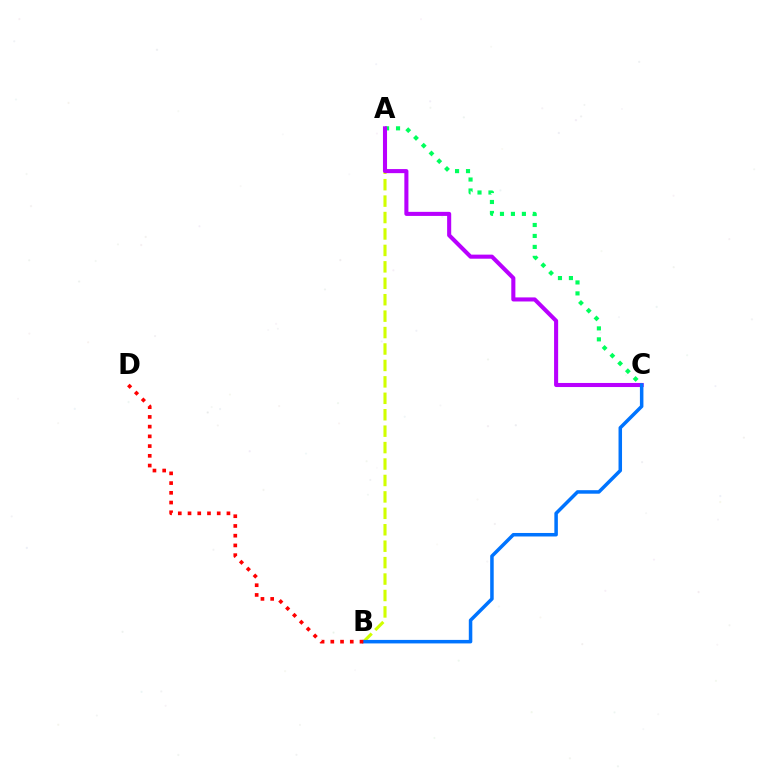{('A', 'B'): [{'color': '#d1ff00', 'line_style': 'dashed', 'thickness': 2.23}], ('A', 'C'): [{'color': '#00ff5c', 'line_style': 'dotted', 'thickness': 2.98}, {'color': '#b900ff', 'line_style': 'solid', 'thickness': 2.93}], ('B', 'C'): [{'color': '#0074ff', 'line_style': 'solid', 'thickness': 2.53}], ('B', 'D'): [{'color': '#ff0000', 'line_style': 'dotted', 'thickness': 2.64}]}